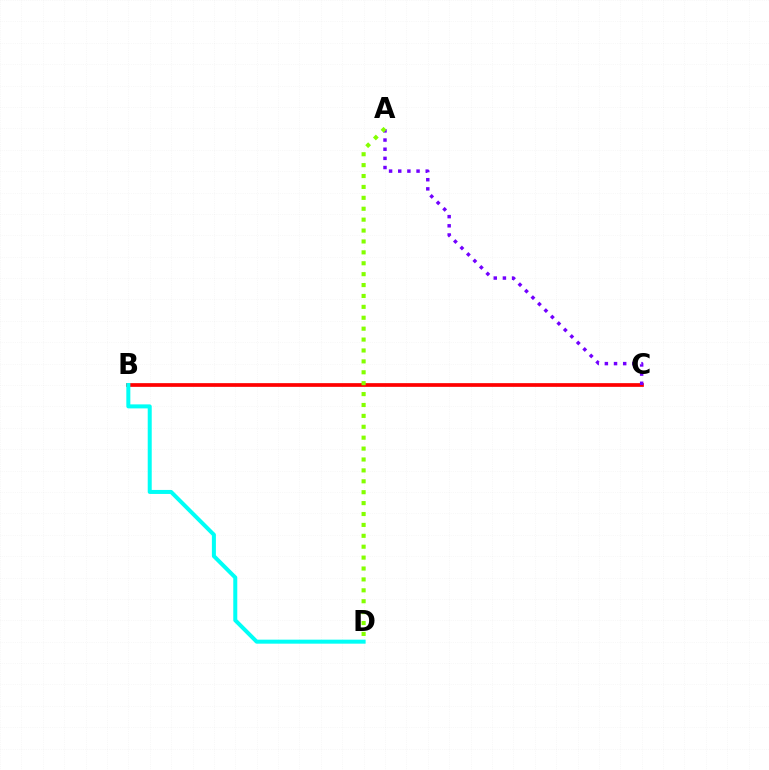{('B', 'C'): [{'color': '#ff0000', 'line_style': 'solid', 'thickness': 2.67}], ('A', 'C'): [{'color': '#7200ff', 'line_style': 'dotted', 'thickness': 2.49}], ('A', 'D'): [{'color': '#84ff00', 'line_style': 'dotted', 'thickness': 2.96}], ('B', 'D'): [{'color': '#00fff6', 'line_style': 'solid', 'thickness': 2.89}]}